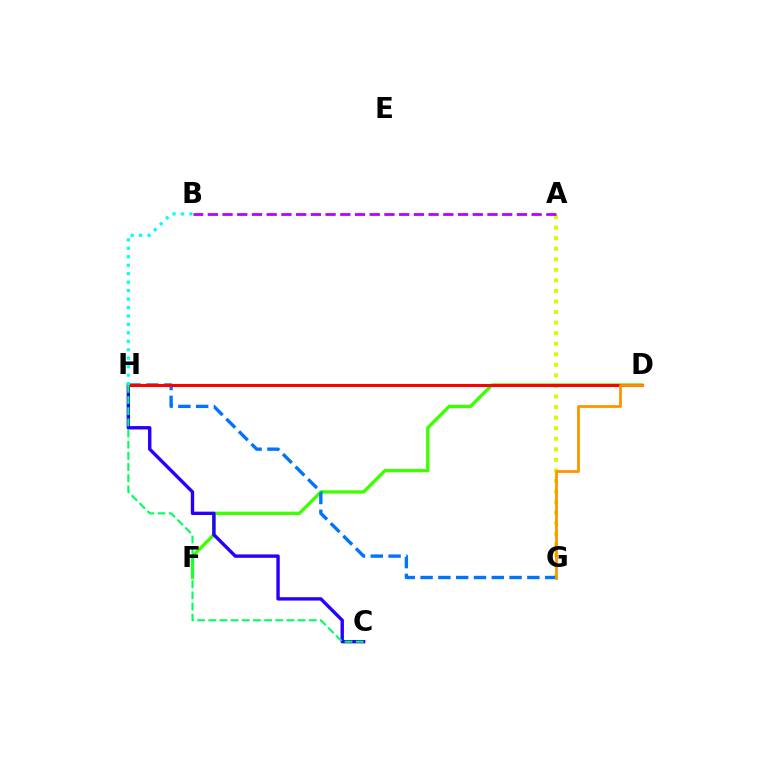{('D', 'F'): [{'color': '#3dff00', 'line_style': 'solid', 'thickness': 2.4}], ('C', 'H'): [{'color': '#2500ff', 'line_style': 'solid', 'thickness': 2.43}, {'color': '#00ff5c', 'line_style': 'dashed', 'thickness': 1.52}], ('D', 'H'): [{'color': '#ff00ac', 'line_style': 'dotted', 'thickness': 1.91}, {'color': '#ff0000', 'line_style': 'solid', 'thickness': 2.21}], ('A', 'G'): [{'color': '#d1ff00', 'line_style': 'dotted', 'thickness': 2.87}], ('G', 'H'): [{'color': '#0074ff', 'line_style': 'dashed', 'thickness': 2.42}], ('A', 'B'): [{'color': '#b900ff', 'line_style': 'dashed', 'thickness': 2.0}], ('D', 'G'): [{'color': '#ff9400', 'line_style': 'solid', 'thickness': 1.99}], ('B', 'H'): [{'color': '#00fff6', 'line_style': 'dotted', 'thickness': 2.3}]}